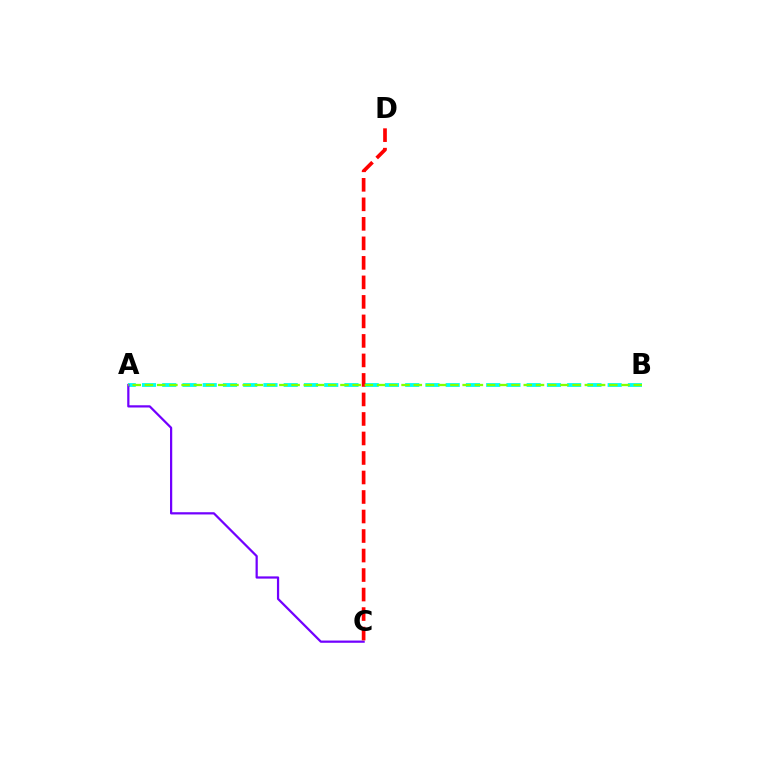{('A', 'B'): [{'color': '#00fff6', 'line_style': 'dashed', 'thickness': 2.75}, {'color': '#84ff00', 'line_style': 'dashed', 'thickness': 1.66}], ('A', 'C'): [{'color': '#7200ff', 'line_style': 'solid', 'thickness': 1.6}], ('C', 'D'): [{'color': '#ff0000', 'line_style': 'dashed', 'thickness': 2.65}]}